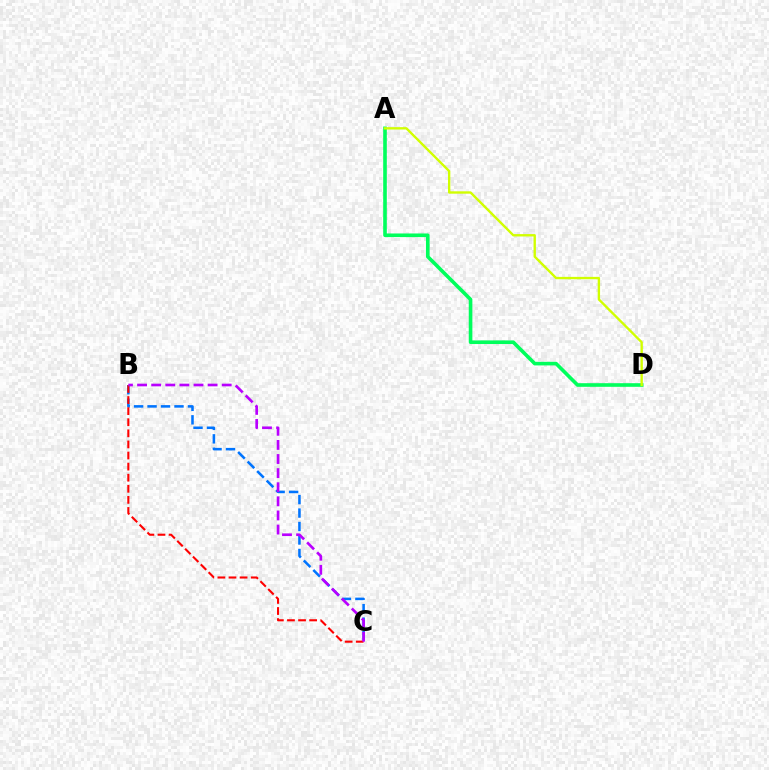{('B', 'C'): [{'color': '#0074ff', 'line_style': 'dashed', 'thickness': 1.83}, {'color': '#ff0000', 'line_style': 'dashed', 'thickness': 1.51}, {'color': '#b900ff', 'line_style': 'dashed', 'thickness': 1.92}], ('A', 'D'): [{'color': '#00ff5c', 'line_style': 'solid', 'thickness': 2.61}, {'color': '#d1ff00', 'line_style': 'solid', 'thickness': 1.71}]}